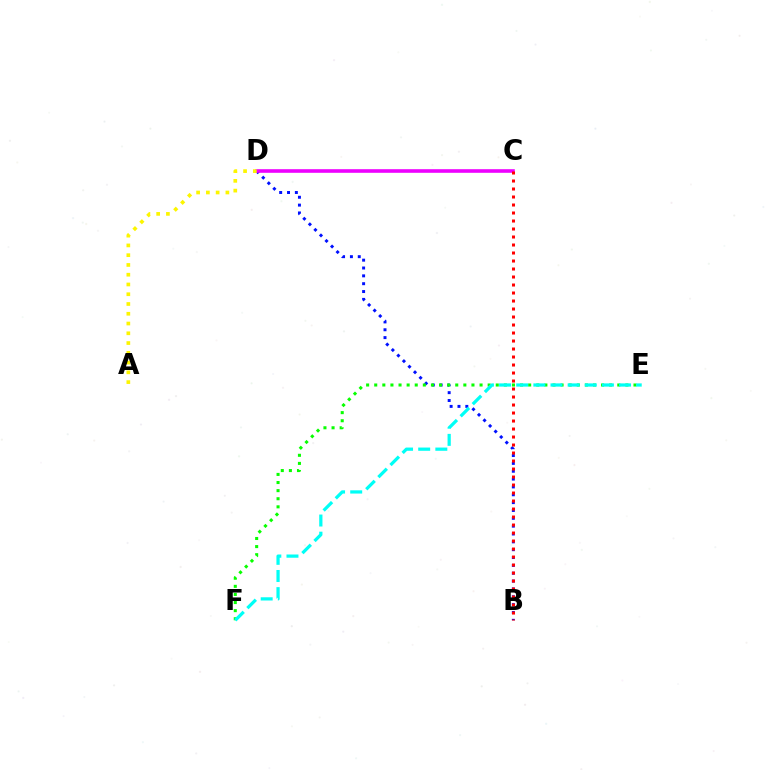{('B', 'D'): [{'color': '#0010ff', 'line_style': 'dotted', 'thickness': 2.13}], ('E', 'F'): [{'color': '#08ff00', 'line_style': 'dotted', 'thickness': 2.2}, {'color': '#00fff6', 'line_style': 'dashed', 'thickness': 2.33}], ('C', 'D'): [{'color': '#ee00ff', 'line_style': 'solid', 'thickness': 2.59}], ('A', 'D'): [{'color': '#fcf500', 'line_style': 'dotted', 'thickness': 2.65}], ('B', 'C'): [{'color': '#ff0000', 'line_style': 'dotted', 'thickness': 2.17}]}